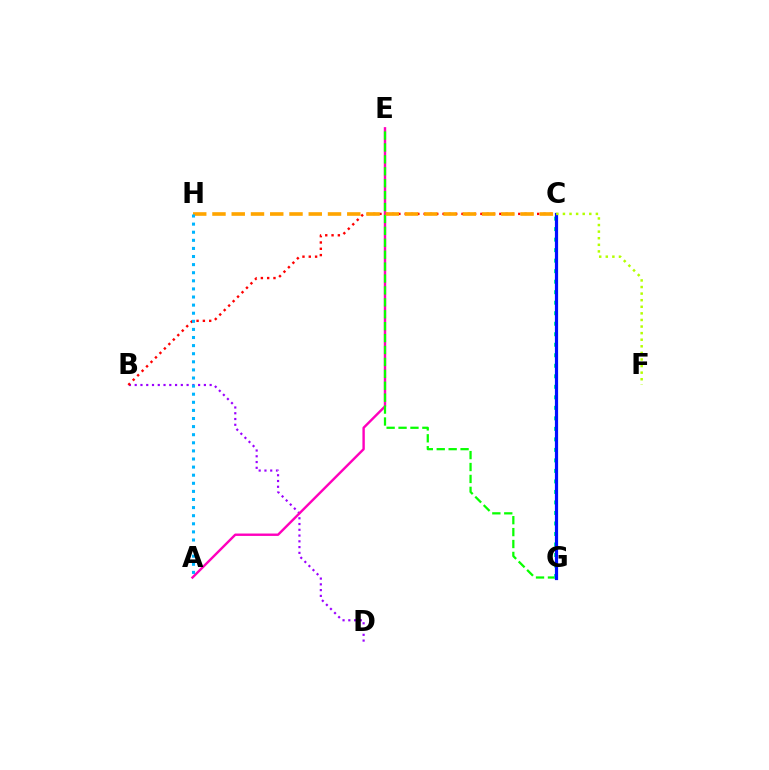{('B', 'D'): [{'color': '#9b00ff', 'line_style': 'dotted', 'thickness': 1.57}], ('A', 'E'): [{'color': '#ff00bd', 'line_style': 'solid', 'thickness': 1.73}], ('B', 'C'): [{'color': '#ff0000', 'line_style': 'dotted', 'thickness': 1.71}], ('E', 'G'): [{'color': '#08ff00', 'line_style': 'dashed', 'thickness': 1.62}], ('C', 'H'): [{'color': '#ffa500', 'line_style': 'dashed', 'thickness': 2.62}], ('C', 'G'): [{'color': '#00ff9d', 'line_style': 'dotted', 'thickness': 2.86}, {'color': '#0010ff', 'line_style': 'solid', 'thickness': 2.3}], ('A', 'H'): [{'color': '#00b5ff', 'line_style': 'dotted', 'thickness': 2.2}], ('C', 'F'): [{'color': '#b3ff00', 'line_style': 'dotted', 'thickness': 1.79}]}